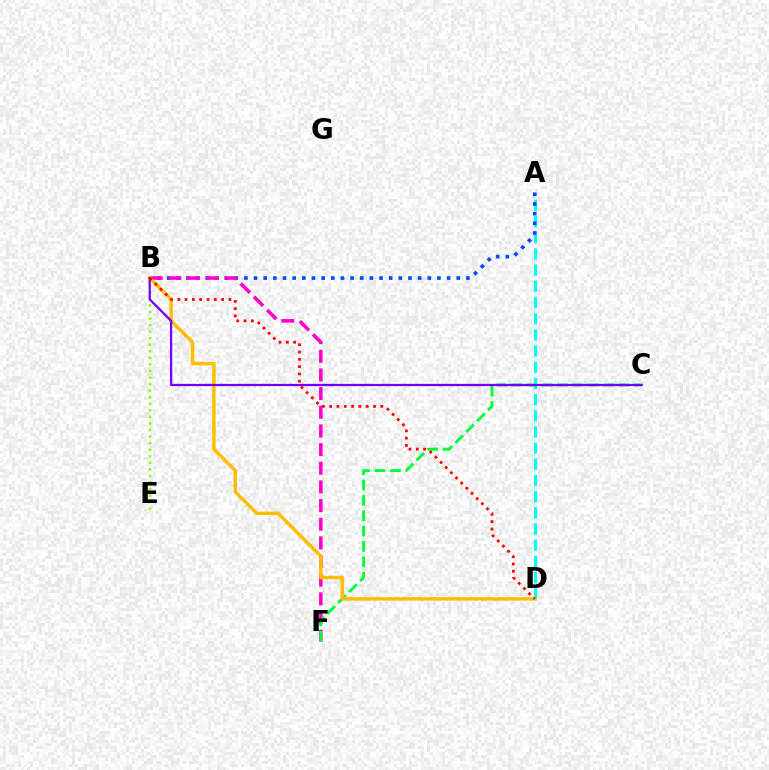{('A', 'D'): [{'color': '#00fff6', 'line_style': 'dashed', 'thickness': 2.2}], ('A', 'B'): [{'color': '#004bff', 'line_style': 'dotted', 'thickness': 2.62}], ('B', 'F'): [{'color': '#ff00cf', 'line_style': 'dashed', 'thickness': 2.53}], ('B', 'E'): [{'color': '#84ff00', 'line_style': 'dotted', 'thickness': 1.78}], ('C', 'F'): [{'color': '#00ff39', 'line_style': 'dashed', 'thickness': 2.09}], ('B', 'D'): [{'color': '#ffbd00', 'line_style': 'solid', 'thickness': 2.48}, {'color': '#ff0000', 'line_style': 'dotted', 'thickness': 1.98}], ('B', 'C'): [{'color': '#7200ff', 'line_style': 'solid', 'thickness': 1.62}]}